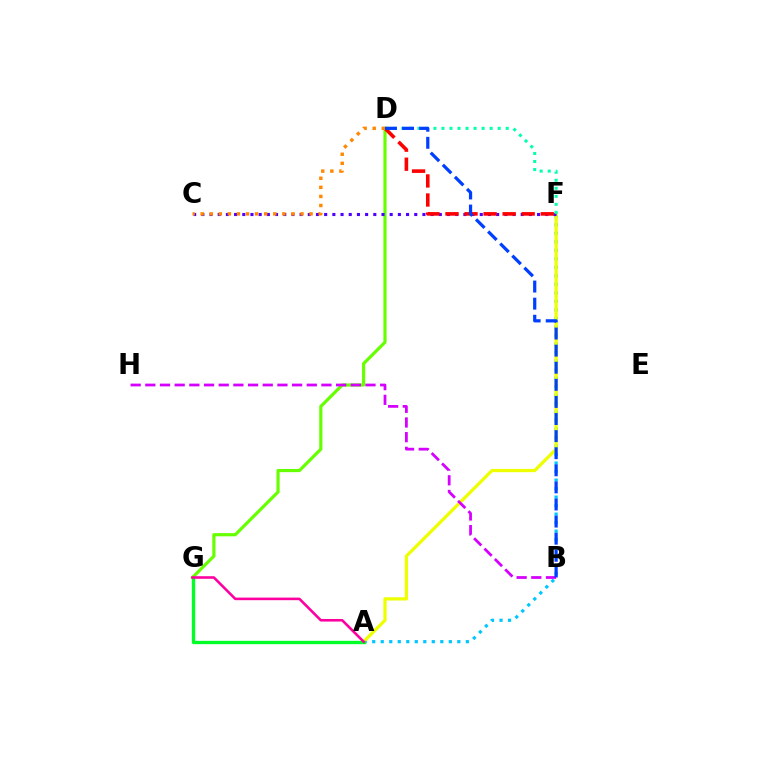{('A', 'F'): [{'color': '#00c7ff', 'line_style': 'dotted', 'thickness': 2.31}, {'color': '#eeff00', 'line_style': 'solid', 'thickness': 2.33}], ('D', 'G'): [{'color': '#66ff00', 'line_style': 'solid', 'thickness': 2.28}], ('C', 'F'): [{'color': '#4f00ff', 'line_style': 'dotted', 'thickness': 2.22}], ('D', 'F'): [{'color': '#00ffaf', 'line_style': 'dotted', 'thickness': 2.18}, {'color': '#ff0000', 'line_style': 'dashed', 'thickness': 2.59}], ('A', 'G'): [{'color': '#00ff27', 'line_style': 'solid', 'thickness': 2.4}, {'color': '#ff00a0', 'line_style': 'solid', 'thickness': 1.86}], ('C', 'D'): [{'color': '#ff8800', 'line_style': 'dotted', 'thickness': 2.47}], ('B', 'H'): [{'color': '#d600ff', 'line_style': 'dashed', 'thickness': 1.99}], ('B', 'D'): [{'color': '#003fff', 'line_style': 'dashed', 'thickness': 2.32}]}